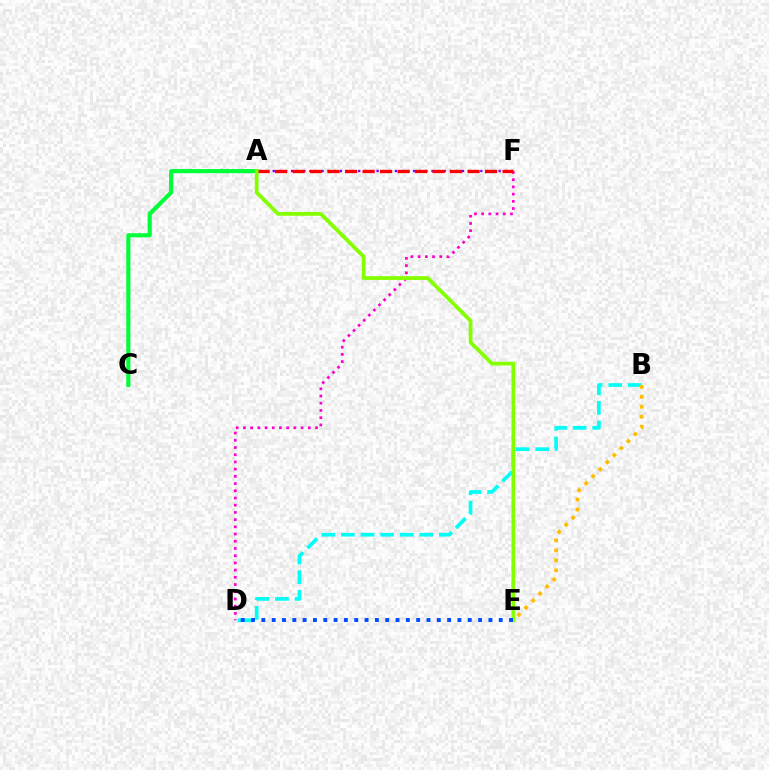{('A', 'C'): [{'color': '#00ff39', 'line_style': 'solid', 'thickness': 2.97}], ('B', 'D'): [{'color': '#00fff6', 'line_style': 'dashed', 'thickness': 2.66}], ('D', 'F'): [{'color': '#ff00cf', 'line_style': 'dotted', 'thickness': 1.96}], ('B', 'E'): [{'color': '#ffbd00', 'line_style': 'dotted', 'thickness': 2.7}], ('A', 'F'): [{'color': '#7200ff', 'line_style': 'dotted', 'thickness': 1.66}, {'color': '#ff0000', 'line_style': 'dashed', 'thickness': 2.38}], ('A', 'E'): [{'color': '#84ff00', 'line_style': 'solid', 'thickness': 2.71}], ('D', 'E'): [{'color': '#004bff', 'line_style': 'dotted', 'thickness': 2.8}]}